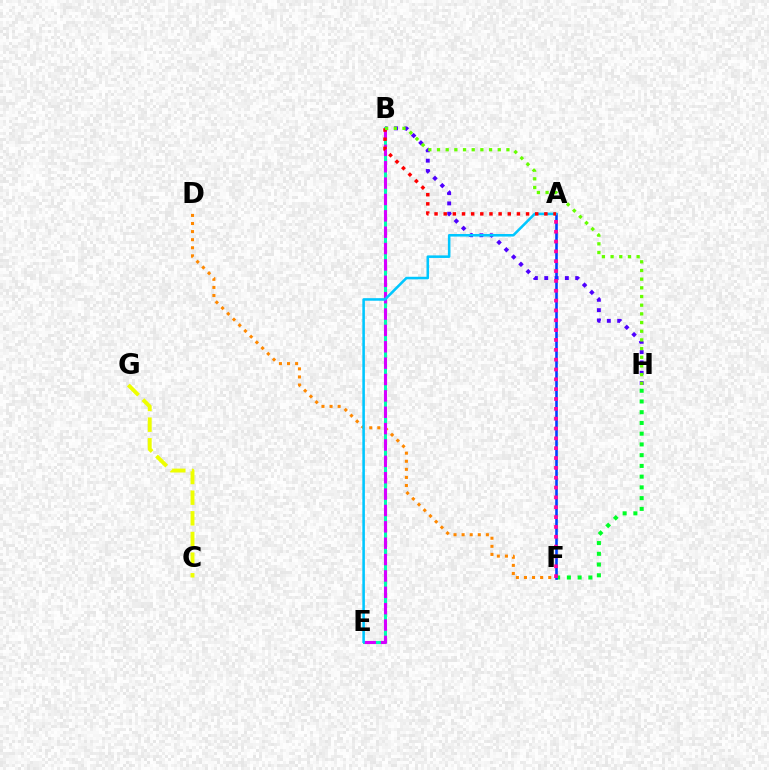{('B', 'E'): [{'color': '#00ffaf', 'line_style': 'solid', 'thickness': 2.18}, {'color': '#d600ff', 'line_style': 'dashed', 'thickness': 2.22}], ('D', 'F'): [{'color': '#ff8800', 'line_style': 'dotted', 'thickness': 2.2}], ('F', 'H'): [{'color': '#00ff27', 'line_style': 'dotted', 'thickness': 2.92}], ('C', 'G'): [{'color': '#eeff00', 'line_style': 'dashed', 'thickness': 2.81}], ('B', 'H'): [{'color': '#4f00ff', 'line_style': 'dotted', 'thickness': 2.8}, {'color': '#66ff00', 'line_style': 'dotted', 'thickness': 2.36}], ('A', 'F'): [{'color': '#003fff', 'line_style': 'solid', 'thickness': 1.87}, {'color': '#ff00a0', 'line_style': 'dotted', 'thickness': 2.67}], ('A', 'E'): [{'color': '#00c7ff', 'line_style': 'solid', 'thickness': 1.85}], ('A', 'B'): [{'color': '#ff0000', 'line_style': 'dotted', 'thickness': 2.49}]}